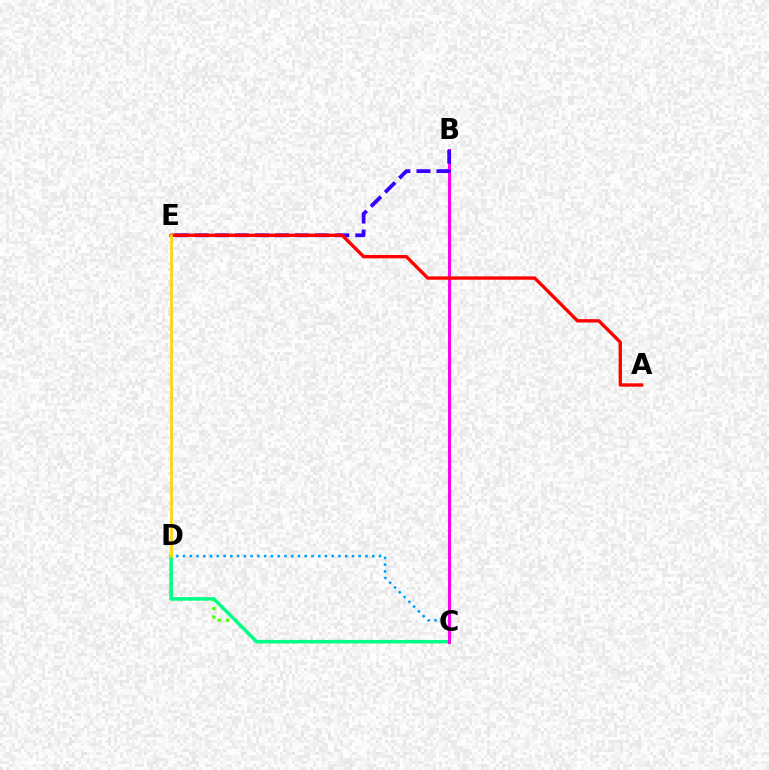{('C', 'D'): [{'color': '#4fff00', 'line_style': 'dotted', 'thickness': 2.31}, {'color': '#00ff86', 'line_style': 'solid', 'thickness': 2.49}, {'color': '#009eff', 'line_style': 'dotted', 'thickness': 1.84}], ('B', 'C'): [{'color': '#ff00ed', 'line_style': 'solid', 'thickness': 2.19}], ('B', 'E'): [{'color': '#3700ff', 'line_style': 'dashed', 'thickness': 2.72}], ('A', 'E'): [{'color': '#ff0000', 'line_style': 'solid', 'thickness': 2.41}], ('D', 'E'): [{'color': '#ffd500', 'line_style': 'solid', 'thickness': 1.92}]}